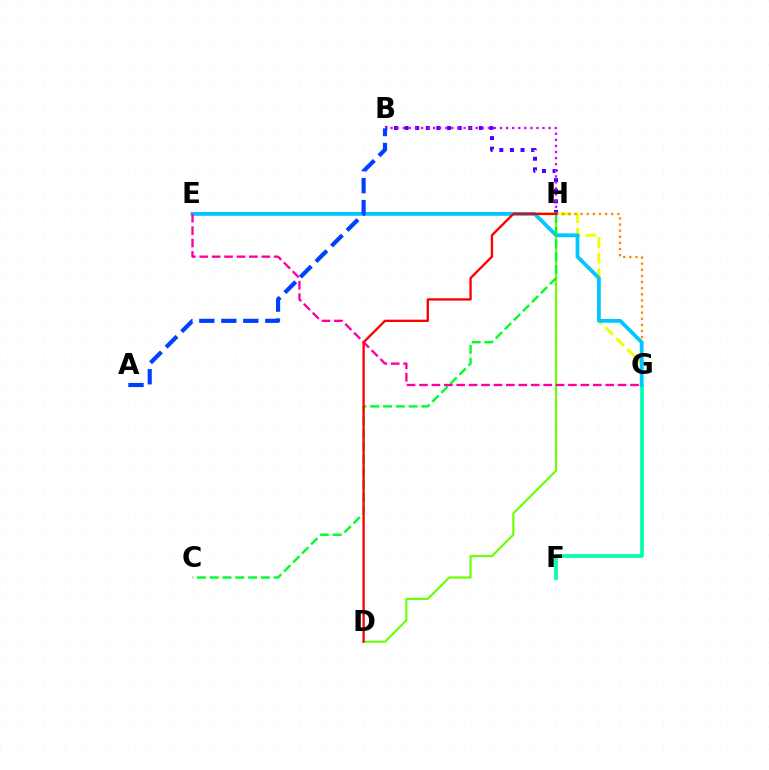{('B', 'H'): [{'color': '#4f00ff', 'line_style': 'dotted', 'thickness': 2.88}, {'color': '#d600ff', 'line_style': 'dotted', 'thickness': 1.65}], ('E', 'G'): [{'color': '#eeff00', 'line_style': 'dashed', 'thickness': 2.1}, {'color': '#00c7ff', 'line_style': 'solid', 'thickness': 2.72}, {'color': '#ff00a0', 'line_style': 'dashed', 'thickness': 1.69}], ('F', 'G'): [{'color': '#00ffaf', 'line_style': 'solid', 'thickness': 2.62}], ('D', 'H'): [{'color': '#66ff00', 'line_style': 'solid', 'thickness': 1.51}, {'color': '#ff0000', 'line_style': 'solid', 'thickness': 1.68}], ('G', 'H'): [{'color': '#ff8800', 'line_style': 'dotted', 'thickness': 1.66}], ('A', 'B'): [{'color': '#003fff', 'line_style': 'dashed', 'thickness': 2.99}], ('C', 'H'): [{'color': '#00ff27', 'line_style': 'dashed', 'thickness': 1.74}]}